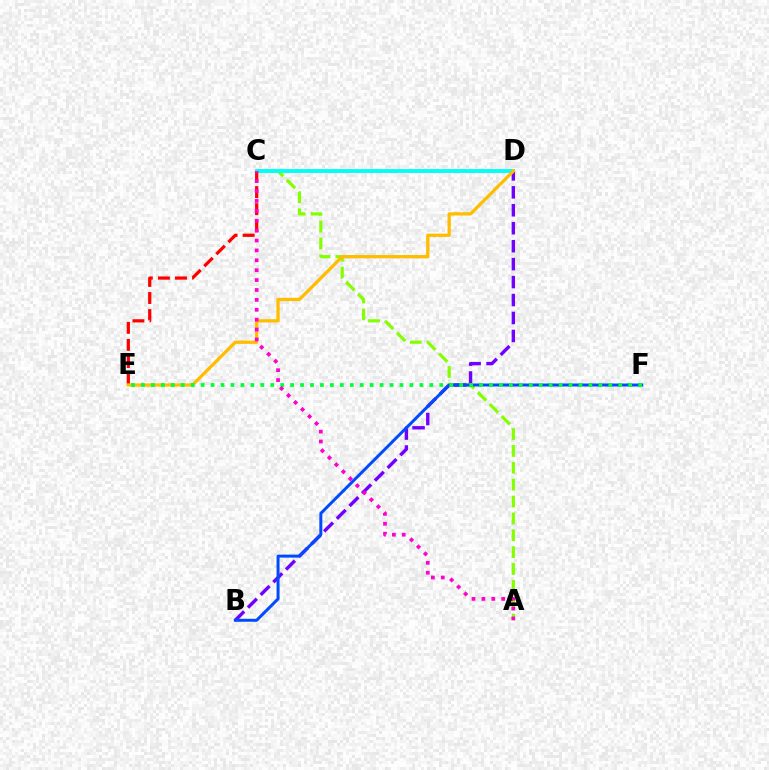{('C', 'E'): [{'color': '#ff0000', 'line_style': 'dashed', 'thickness': 2.32}], ('A', 'C'): [{'color': '#84ff00', 'line_style': 'dashed', 'thickness': 2.29}, {'color': '#ff00cf', 'line_style': 'dotted', 'thickness': 2.69}], ('C', 'D'): [{'color': '#00fff6', 'line_style': 'solid', 'thickness': 2.81}], ('B', 'D'): [{'color': '#7200ff', 'line_style': 'dashed', 'thickness': 2.44}], ('B', 'F'): [{'color': '#004bff', 'line_style': 'solid', 'thickness': 2.15}], ('D', 'E'): [{'color': '#ffbd00', 'line_style': 'solid', 'thickness': 2.36}], ('E', 'F'): [{'color': '#00ff39', 'line_style': 'dotted', 'thickness': 2.7}]}